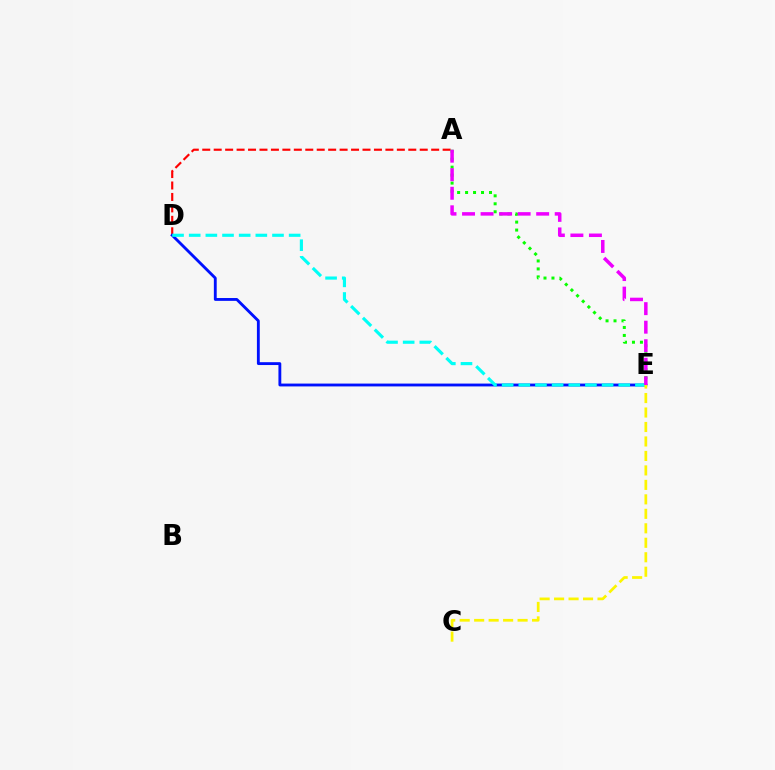{('A', 'D'): [{'color': '#ff0000', 'line_style': 'dashed', 'thickness': 1.55}], ('D', 'E'): [{'color': '#0010ff', 'line_style': 'solid', 'thickness': 2.05}, {'color': '#00fff6', 'line_style': 'dashed', 'thickness': 2.26}], ('A', 'E'): [{'color': '#08ff00', 'line_style': 'dotted', 'thickness': 2.16}, {'color': '#ee00ff', 'line_style': 'dashed', 'thickness': 2.52}], ('C', 'E'): [{'color': '#fcf500', 'line_style': 'dashed', 'thickness': 1.97}]}